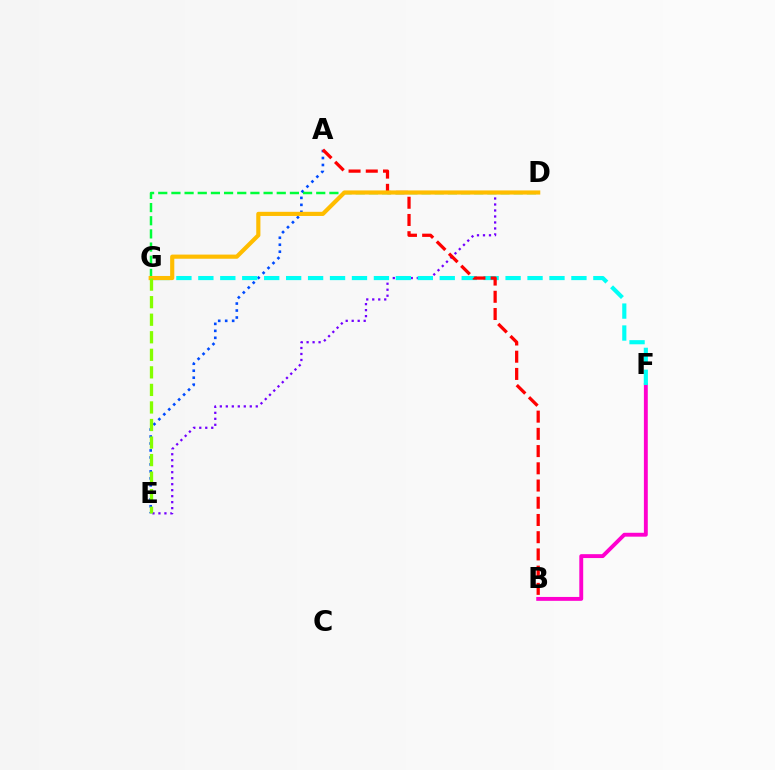{('B', 'F'): [{'color': '#ff00cf', 'line_style': 'solid', 'thickness': 2.8}], ('A', 'E'): [{'color': '#004bff', 'line_style': 'dotted', 'thickness': 1.9}], ('D', 'E'): [{'color': '#7200ff', 'line_style': 'dotted', 'thickness': 1.63}], ('F', 'G'): [{'color': '#00fff6', 'line_style': 'dashed', 'thickness': 2.98}], ('D', 'G'): [{'color': '#00ff39', 'line_style': 'dashed', 'thickness': 1.79}, {'color': '#ffbd00', 'line_style': 'solid', 'thickness': 2.99}], ('A', 'B'): [{'color': '#ff0000', 'line_style': 'dashed', 'thickness': 2.34}], ('E', 'G'): [{'color': '#84ff00', 'line_style': 'dashed', 'thickness': 2.38}]}